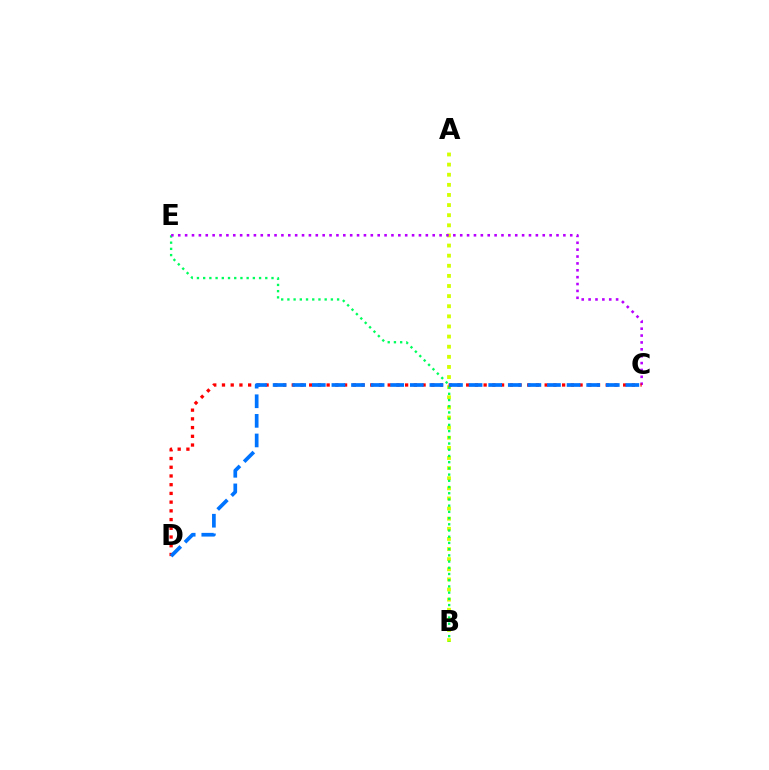{('A', 'B'): [{'color': '#d1ff00', 'line_style': 'dotted', 'thickness': 2.75}], ('B', 'E'): [{'color': '#00ff5c', 'line_style': 'dotted', 'thickness': 1.69}], ('C', 'E'): [{'color': '#b900ff', 'line_style': 'dotted', 'thickness': 1.87}], ('C', 'D'): [{'color': '#ff0000', 'line_style': 'dotted', 'thickness': 2.37}, {'color': '#0074ff', 'line_style': 'dashed', 'thickness': 2.66}]}